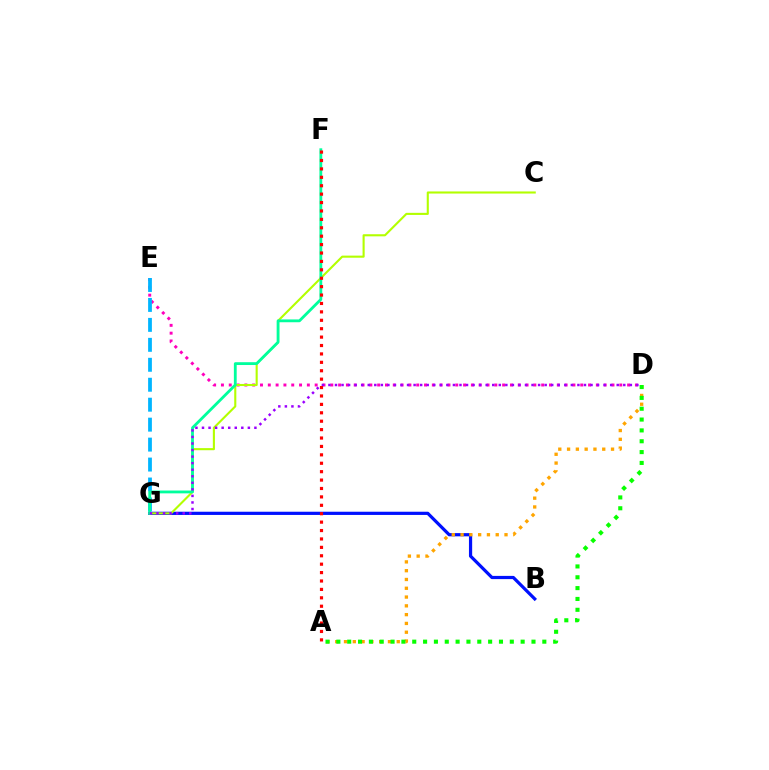{('B', 'G'): [{'color': '#0010ff', 'line_style': 'solid', 'thickness': 2.31}], ('D', 'E'): [{'color': '#ff00bd', 'line_style': 'dotted', 'thickness': 2.12}], ('C', 'G'): [{'color': '#b3ff00', 'line_style': 'solid', 'thickness': 1.52}], ('E', 'G'): [{'color': '#00b5ff', 'line_style': 'dashed', 'thickness': 2.71}], ('F', 'G'): [{'color': '#00ff9d', 'line_style': 'solid', 'thickness': 2.03}], ('A', 'D'): [{'color': '#ffa500', 'line_style': 'dotted', 'thickness': 2.39}, {'color': '#08ff00', 'line_style': 'dotted', 'thickness': 2.95}], ('D', 'G'): [{'color': '#9b00ff', 'line_style': 'dotted', 'thickness': 1.78}], ('A', 'F'): [{'color': '#ff0000', 'line_style': 'dotted', 'thickness': 2.29}]}